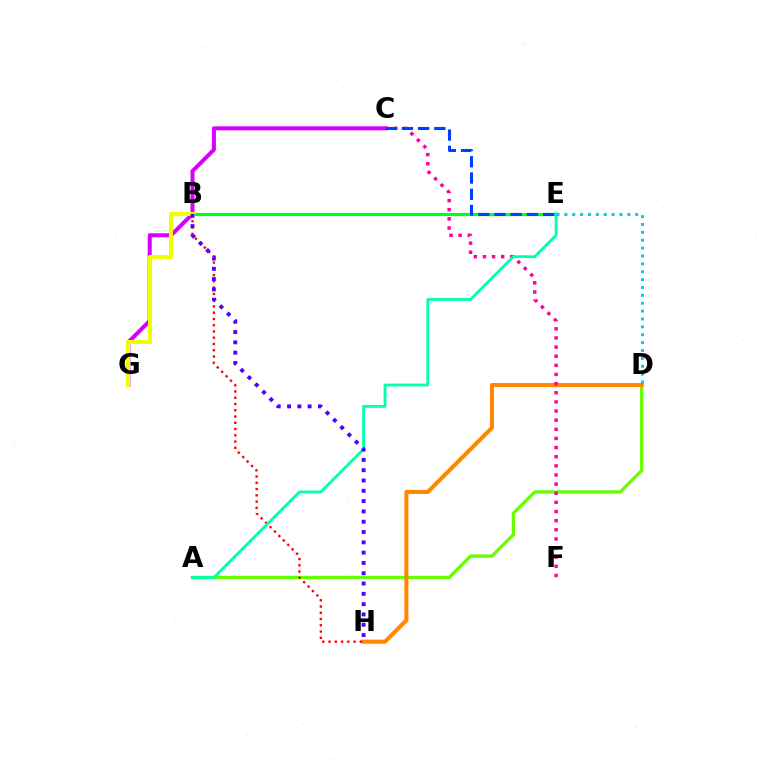{('A', 'D'): [{'color': '#66ff00', 'line_style': 'solid', 'thickness': 2.38}], ('C', 'G'): [{'color': '#d600ff', 'line_style': 'solid', 'thickness': 2.89}], ('D', 'H'): [{'color': '#ff8800', 'line_style': 'solid', 'thickness': 2.93}], ('C', 'F'): [{'color': '#ff00a0', 'line_style': 'dotted', 'thickness': 2.48}], ('B', 'H'): [{'color': '#ff0000', 'line_style': 'dotted', 'thickness': 1.7}, {'color': '#4f00ff', 'line_style': 'dotted', 'thickness': 2.8}], ('B', 'E'): [{'color': '#00ff27', 'line_style': 'solid', 'thickness': 2.31}], ('B', 'G'): [{'color': '#eeff00', 'line_style': 'solid', 'thickness': 2.93}], ('A', 'E'): [{'color': '#00ffaf', 'line_style': 'solid', 'thickness': 2.02}], ('C', 'E'): [{'color': '#003fff', 'line_style': 'dashed', 'thickness': 2.21}], ('D', 'E'): [{'color': '#00c7ff', 'line_style': 'dotted', 'thickness': 2.14}]}